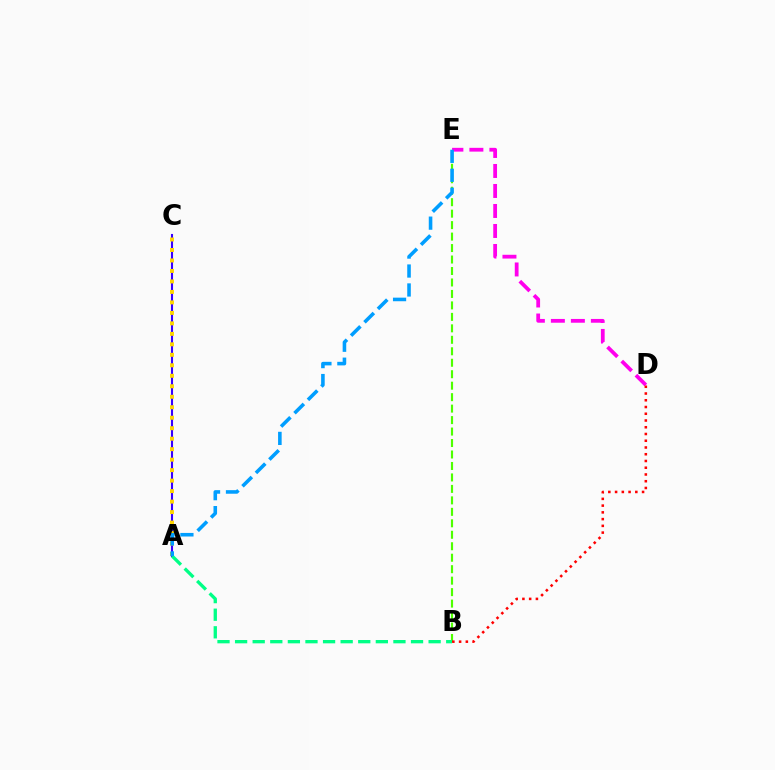{('B', 'E'): [{'color': '#4fff00', 'line_style': 'dashed', 'thickness': 1.56}], ('A', 'C'): [{'color': '#3700ff', 'line_style': 'solid', 'thickness': 1.5}, {'color': '#ffd500', 'line_style': 'dotted', 'thickness': 2.85}], ('D', 'E'): [{'color': '#ff00ed', 'line_style': 'dashed', 'thickness': 2.72}], ('A', 'B'): [{'color': '#00ff86', 'line_style': 'dashed', 'thickness': 2.39}], ('A', 'E'): [{'color': '#009eff', 'line_style': 'dashed', 'thickness': 2.57}], ('B', 'D'): [{'color': '#ff0000', 'line_style': 'dotted', 'thickness': 1.83}]}